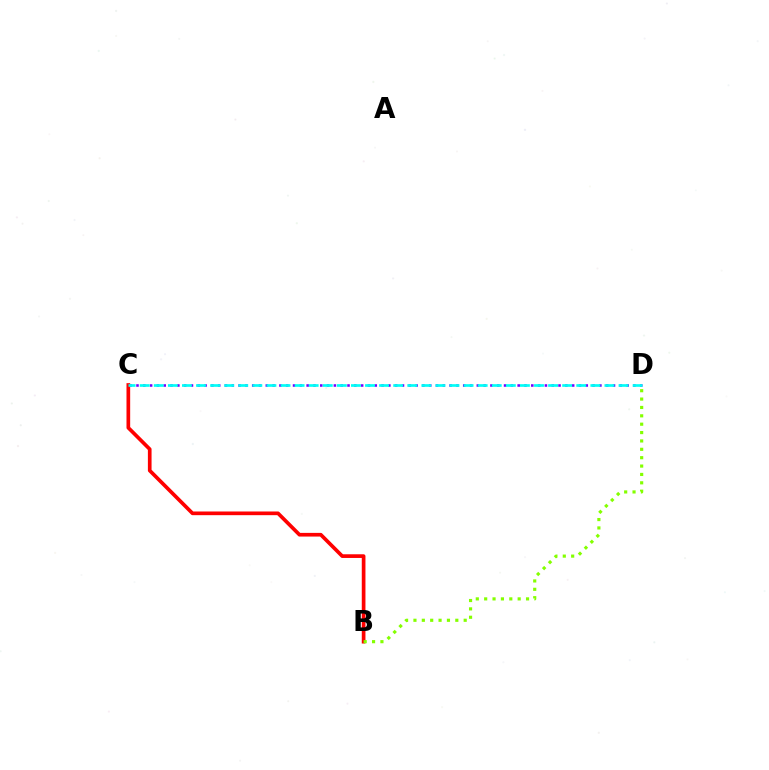{('C', 'D'): [{'color': '#7200ff', 'line_style': 'dotted', 'thickness': 1.85}, {'color': '#00fff6', 'line_style': 'dashed', 'thickness': 1.91}], ('B', 'C'): [{'color': '#ff0000', 'line_style': 'solid', 'thickness': 2.65}], ('B', 'D'): [{'color': '#84ff00', 'line_style': 'dotted', 'thickness': 2.28}]}